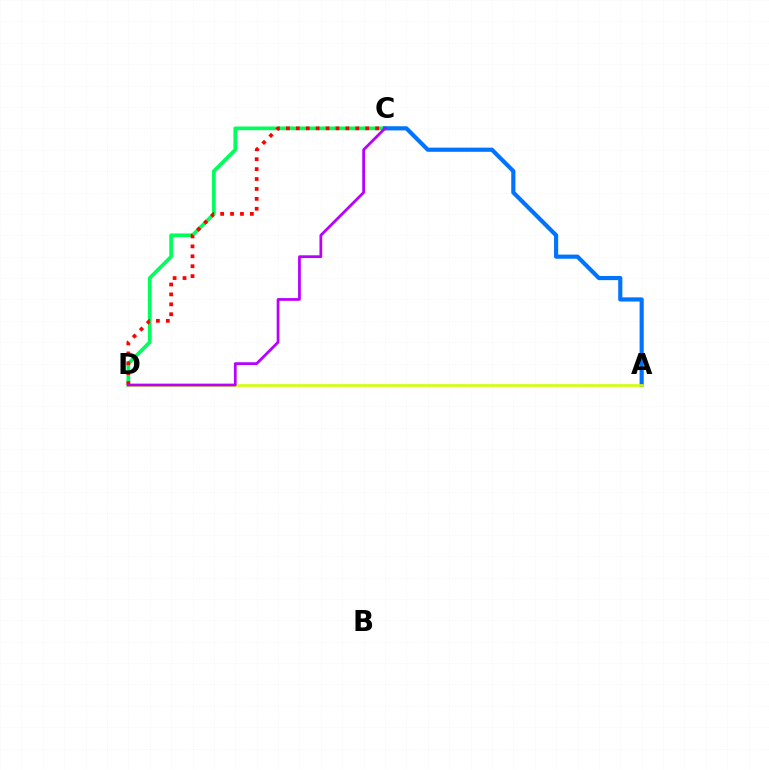{('C', 'D'): [{'color': '#00ff5c', 'line_style': 'solid', 'thickness': 2.67}, {'color': '#ff0000', 'line_style': 'dotted', 'thickness': 2.69}, {'color': '#b900ff', 'line_style': 'solid', 'thickness': 1.98}], ('A', 'C'): [{'color': '#0074ff', 'line_style': 'solid', 'thickness': 2.99}], ('A', 'D'): [{'color': '#d1ff00', 'line_style': 'solid', 'thickness': 1.87}]}